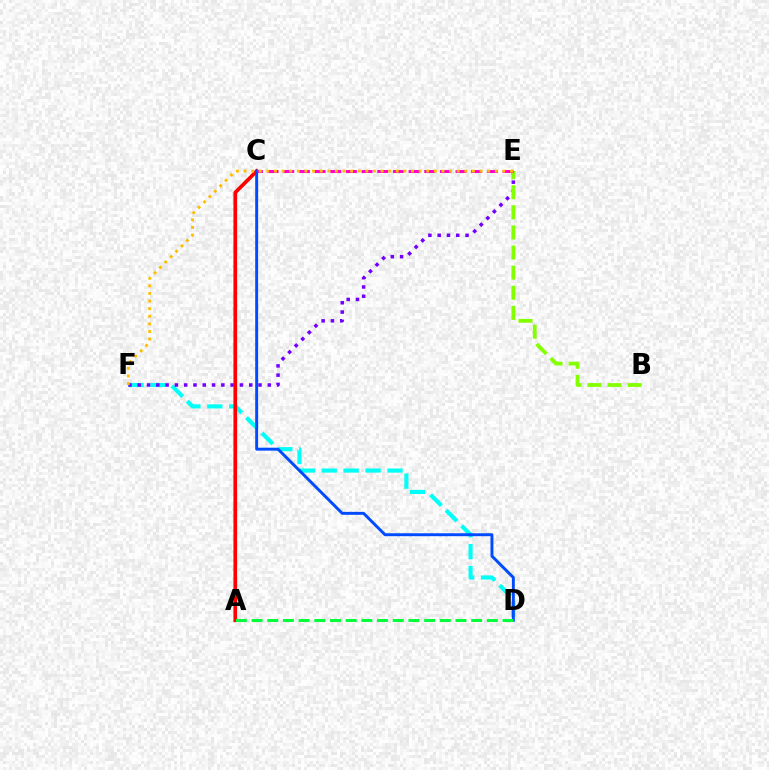{('D', 'F'): [{'color': '#00fff6', 'line_style': 'dashed', 'thickness': 2.98}], ('E', 'F'): [{'color': '#7200ff', 'line_style': 'dotted', 'thickness': 2.52}, {'color': '#ffbd00', 'line_style': 'dotted', 'thickness': 2.07}], ('A', 'C'): [{'color': '#ff0000', 'line_style': 'solid', 'thickness': 2.66}], ('C', 'D'): [{'color': '#004bff', 'line_style': 'solid', 'thickness': 2.11}], ('B', 'E'): [{'color': '#84ff00', 'line_style': 'dashed', 'thickness': 2.73}], ('C', 'E'): [{'color': '#ff00cf', 'line_style': 'dashed', 'thickness': 2.13}], ('A', 'D'): [{'color': '#00ff39', 'line_style': 'dashed', 'thickness': 2.13}]}